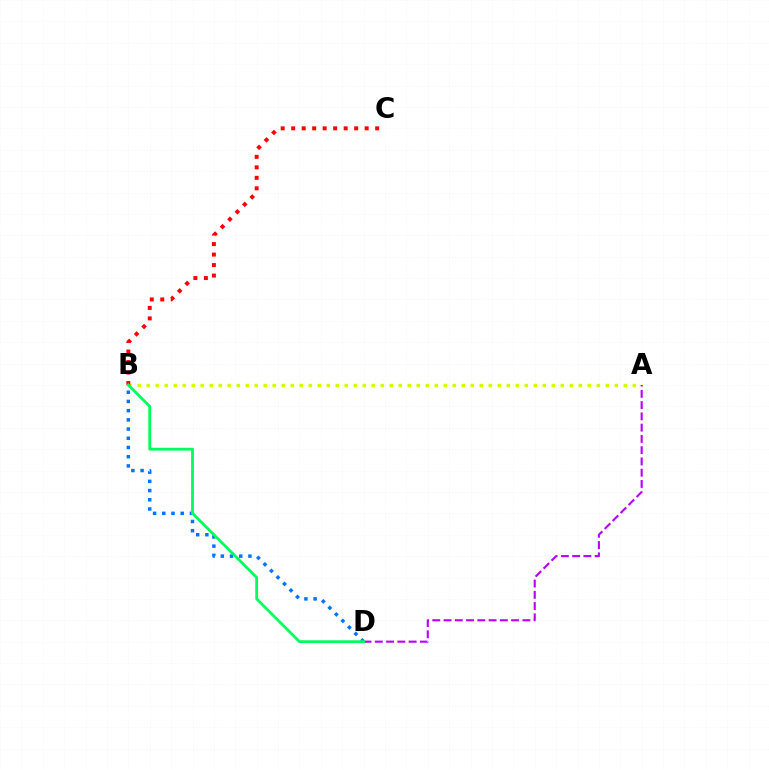{('B', 'D'): [{'color': '#0074ff', 'line_style': 'dotted', 'thickness': 2.5}, {'color': '#00ff5c', 'line_style': 'solid', 'thickness': 2.01}], ('A', 'B'): [{'color': '#d1ff00', 'line_style': 'dotted', 'thickness': 2.45}], ('A', 'D'): [{'color': '#b900ff', 'line_style': 'dashed', 'thickness': 1.53}], ('B', 'C'): [{'color': '#ff0000', 'line_style': 'dotted', 'thickness': 2.85}]}